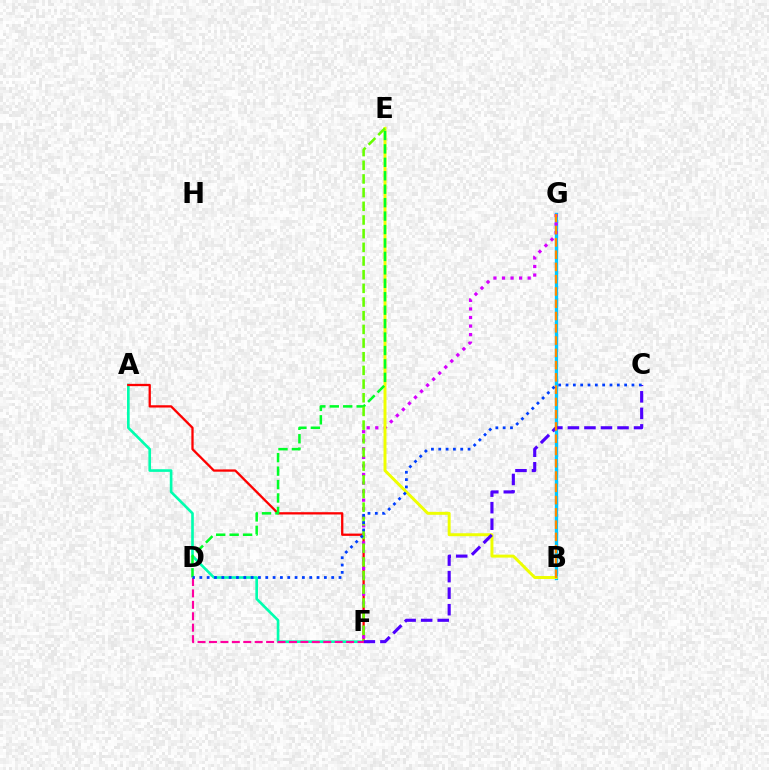{('A', 'F'): [{'color': '#00ffaf', 'line_style': 'solid', 'thickness': 1.9}, {'color': '#ff0000', 'line_style': 'solid', 'thickness': 1.65}], ('B', 'G'): [{'color': '#00c7ff', 'line_style': 'solid', 'thickness': 2.41}, {'color': '#ff8800', 'line_style': 'dashed', 'thickness': 1.67}], ('F', 'G'): [{'color': '#d600ff', 'line_style': 'dotted', 'thickness': 2.32}], ('B', 'E'): [{'color': '#eeff00', 'line_style': 'solid', 'thickness': 2.13}], ('D', 'E'): [{'color': '#00ff27', 'line_style': 'dashed', 'thickness': 1.83}], ('E', 'F'): [{'color': '#66ff00', 'line_style': 'dashed', 'thickness': 1.86}], ('C', 'F'): [{'color': '#4f00ff', 'line_style': 'dashed', 'thickness': 2.25}], ('D', 'F'): [{'color': '#ff00a0', 'line_style': 'dashed', 'thickness': 1.55}], ('C', 'D'): [{'color': '#003fff', 'line_style': 'dotted', 'thickness': 1.99}]}